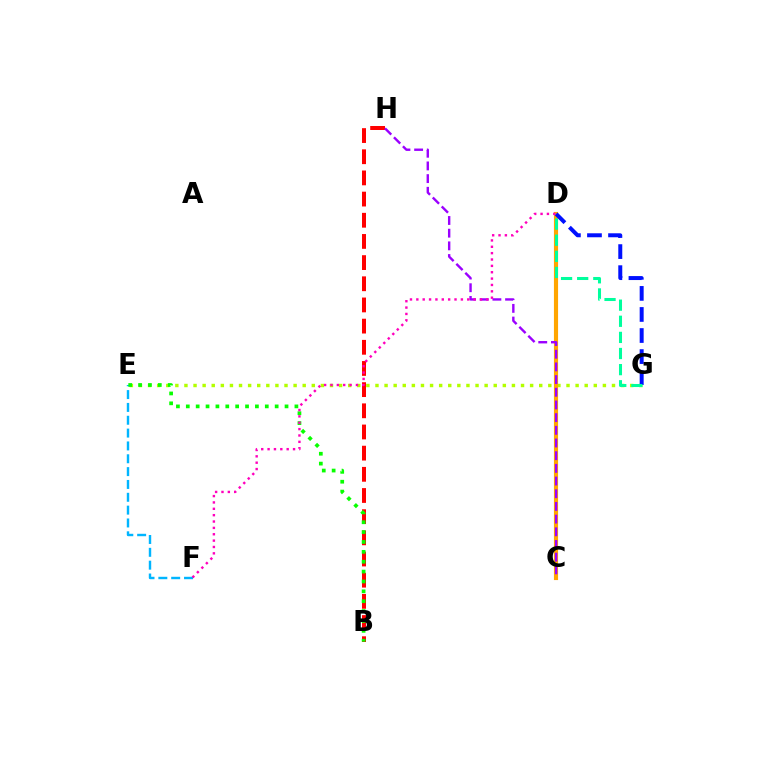{('E', 'G'): [{'color': '#b3ff00', 'line_style': 'dotted', 'thickness': 2.47}], ('C', 'D'): [{'color': '#ffa500', 'line_style': 'solid', 'thickness': 2.98}], ('E', 'F'): [{'color': '#00b5ff', 'line_style': 'dashed', 'thickness': 1.74}], ('B', 'H'): [{'color': '#ff0000', 'line_style': 'dashed', 'thickness': 2.88}], ('C', 'H'): [{'color': '#9b00ff', 'line_style': 'dashed', 'thickness': 1.72}], ('B', 'E'): [{'color': '#08ff00', 'line_style': 'dotted', 'thickness': 2.68}], ('D', 'G'): [{'color': '#0010ff', 'line_style': 'dashed', 'thickness': 2.86}, {'color': '#00ff9d', 'line_style': 'dashed', 'thickness': 2.19}], ('D', 'F'): [{'color': '#ff00bd', 'line_style': 'dotted', 'thickness': 1.73}]}